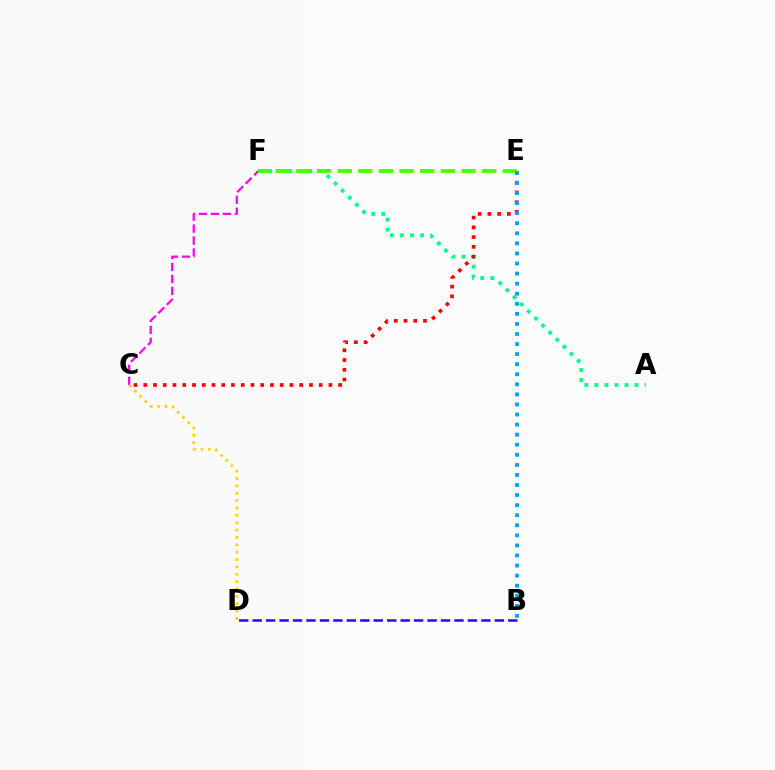{('B', 'D'): [{'color': '#3700ff', 'line_style': 'dashed', 'thickness': 1.83}], ('A', 'F'): [{'color': '#00ff86', 'line_style': 'dotted', 'thickness': 2.73}], ('C', 'E'): [{'color': '#ff0000', 'line_style': 'dotted', 'thickness': 2.65}], ('C', 'F'): [{'color': '#ff00ed', 'line_style': 'dashed', 'thickness': 1.63}], ('E', 'F'): [{'color': '#4fff00', 'line_style': 'dashed', 'thickness': 2.8}], ('B', 'E'): [{'color': '#009eff', 'line_style': 'dotted', 'thickness': 2.74}], ('C', 'D'): [{'color': '#ffd500', 'line_style': 'dotted', 'thickness': 2.0}]}